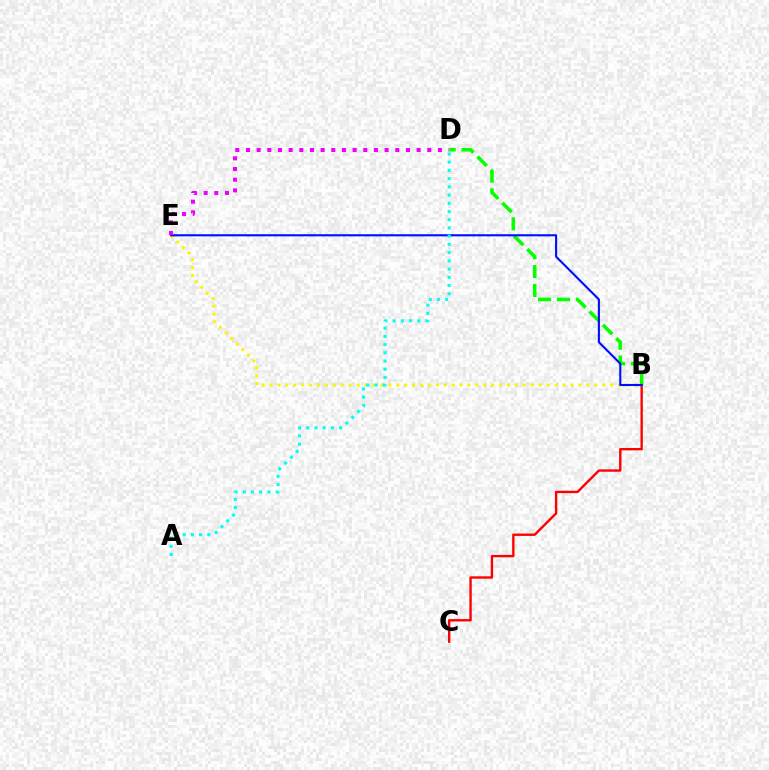{('B', 'E'): [{'color': '#fcf500', 'line_style': 'dotted', 'thickness': 2.15}, {'color': '#0010ff', 'line_style': 'solid', 'thickness': 1.52}], ('B', 'C'): [{'color': '#ff0000', 'line_style': 'solid', 'thickness': 1.7}], ('B', 'D'): [{'color': '#08ff00', 'line_style': 'dashed', 'thickness': 2.56}], ('A', 'D'): [{'color': '#00fff6', 'line_style': 'dotted', 'thickness': 2.23}], ('D', 'E'): [{'color': '#ee00ff', 'line_style': 'dotted', 'thickness': 2.9}]}